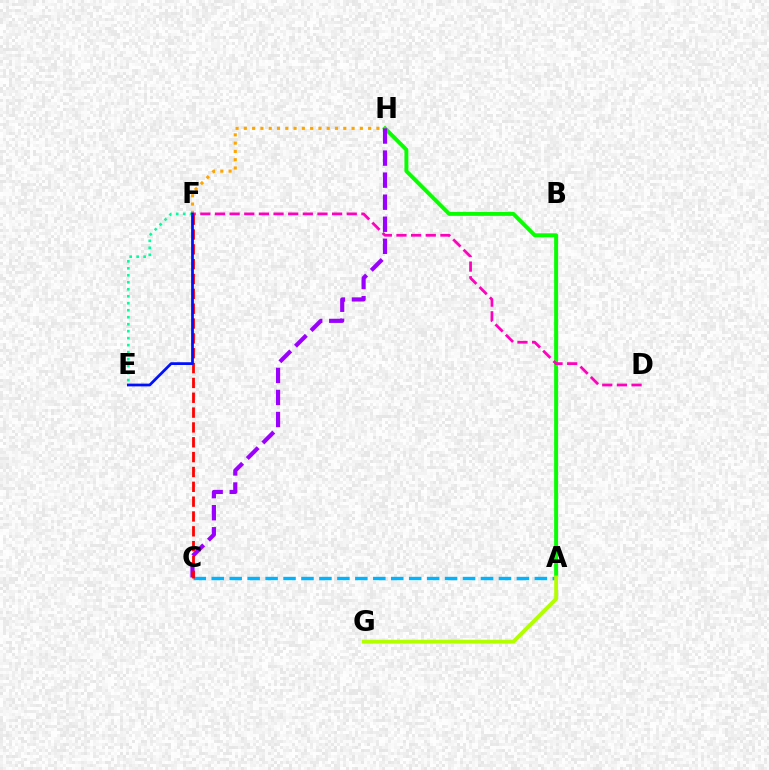{('A', 'H'): [{'color': '#08ff00', 'line_style': 'solid', 'thickness': 2.85}], ('A', 'C'): [{'color': '#00b5ff', 'line_style': 'dashed', 'thickness': 2.44}], ('D', 'F'): [{'color': '#ff00bd', 'line_style': 'dashed', 'thickness': 1.99}], ('F', 'H'): [{'color': '#ffa500', 'line_style': 'dotted', 'thickness': 2.25}], ('C', 'H'): [{'color': '#9b00ff', 'line_style': 'dashed', 'thickness': 3.0}], ('E', 'F'): [{'color': '#00ff9d', 'line_style': 'dotted', 'thickness': 1.9}, {'color': '#0010ff', 'line_style': 'solid', 'thickness': 1.99}], ('C', 'F'): [{'color': '#ff0000', 'line_style': 'dashed', 'thickness': 2.02}], ('A', 'G'): [{'color': '#b3ff00', 'line_style': 'solid', 'thickness': 2.76}]}